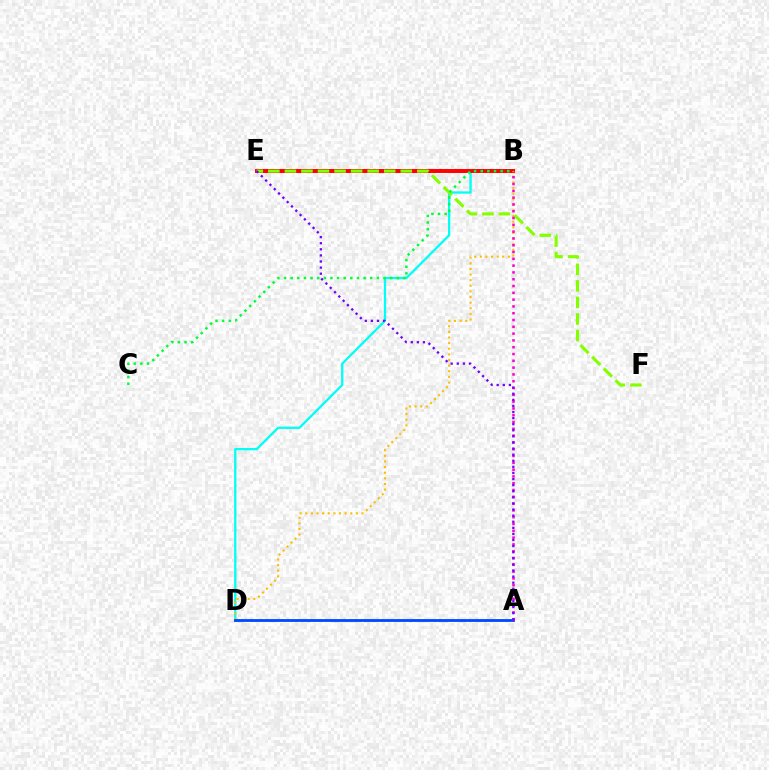{('B', 'D'): [{'color': '#00fff6', 'line_style': 'solid', 'thickness': 1.65}, {'color': '#ffbd00', 'line_style': 'dotted', 'thickness': 1.53}], ('B', 'E'): [{'color': '#ff0000', 'line_style': 'solid', 'thickness': 2.85}], ('E', 'F'): [{'color': '#84ff00', 'line_style': 'dashed', 'thickness': 2.25}], ('A', 'D'): [{'color': '#004bff', 'line_style': 'solid', 'thickness': 2.04}], ('B', 'C'): [{'color': '#00ff39', 'line_style': 'dotted', 'thickness': 1.8}], ('A', 'B'): [{'color': '#ff00cf', 'line_style': 'dotted', 'thickness': 1.85}], ('A', 'E'): [{'color': '#7200ff', 'line_style': 'dotted', 'thickness': 1.66}]}